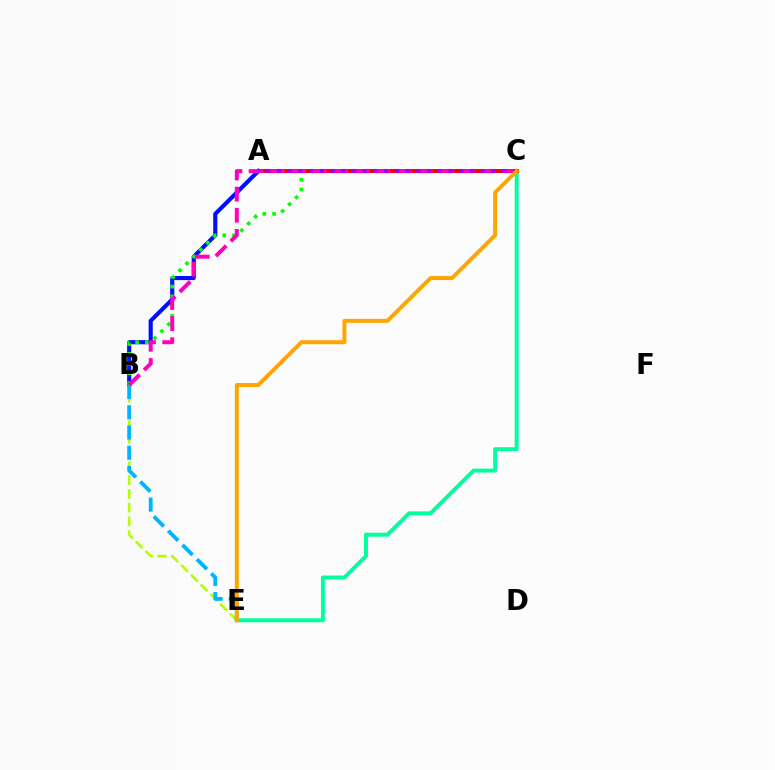{('A', 'B'): [{'color': '#0010ff', 'line_style': 'solid', 'thickness': 2.97}], ('B', 'C'): [{'color': '#08ff00', 'line_style': 'dotted', 'thickness': 2.66}, {'color': '#ff00bd', 'line_style': 'dashed', 'thickness': 2.87}], ('B', 'E'): [{'color': '#b3ff00', 'line_style': 'dashed', 'thickness': 1.87}, {'color': '#00b5ff', 'line_style': 'dashed', 'thickness': 2.75}], ('C', 'E'): [{'color': '#00ff9d', 'line_style': 'solid', 'thickness': 2.83}, {'color': '#ffa500', 'line_style': 'solid', 'thickness': 2.85}], ('A', 'C'): [{'color': '#ff0000', 'line_style': 'solid', 'thickness': 2.88}, {'color': '#9b00ff', 'line_style': 'dotted', 'thickness': 2.91}]}